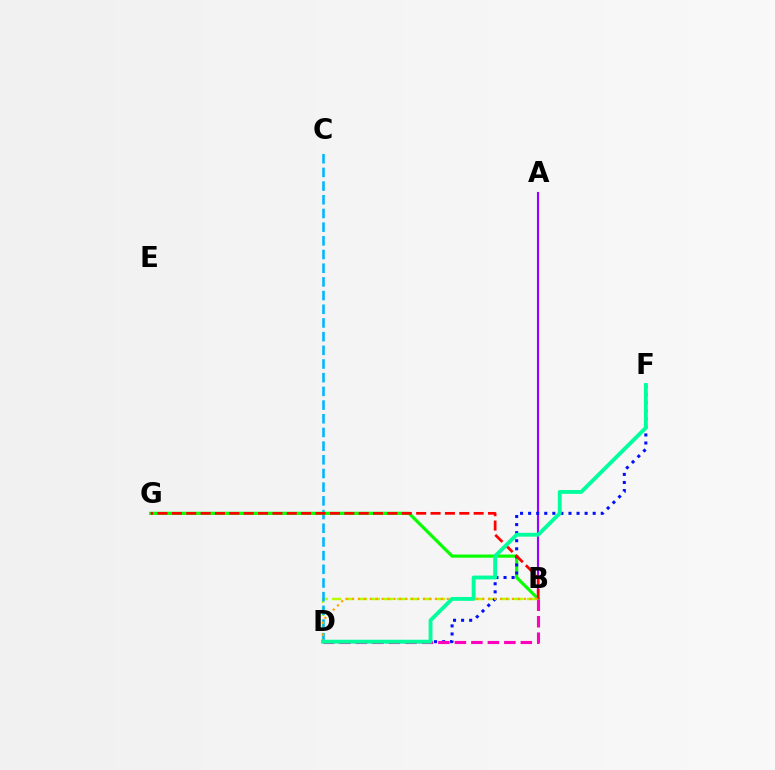{('B', 'D'): [{'color': '#b3ff00', 'line_style': 'dashed', 'thickness': 1.76}, {'color': '#ff00bd', 'line_style': 'dashed', 'thickness': 2.24}, {'color': '#ffa500', 'line_style': 'dotted', 'thickness': 1.61}], ('C', 'D'): [{'color': '#00b5ff', 'line_style': 'dashed', 'thickness': 1.86}], ('A', 'B'): [{'color': '#9b00ff', 'line_style': 'solid', 'thickness': 1.53}], ('B', 'G'): [{'color': '#08ff00', 'line_style': 'solid', 'thickness': 2.29}, {'color': '#ff0000', 'line_style': 'dashed', 'thickness': 1.95}], ('D', 'F'): [{'color': '#0010ff', 'line_style': 'dotted', 'thickness': 2.19}, {'color': '#00ff9d', 'line_style': 'solid', 'thickness': 2.77}]}